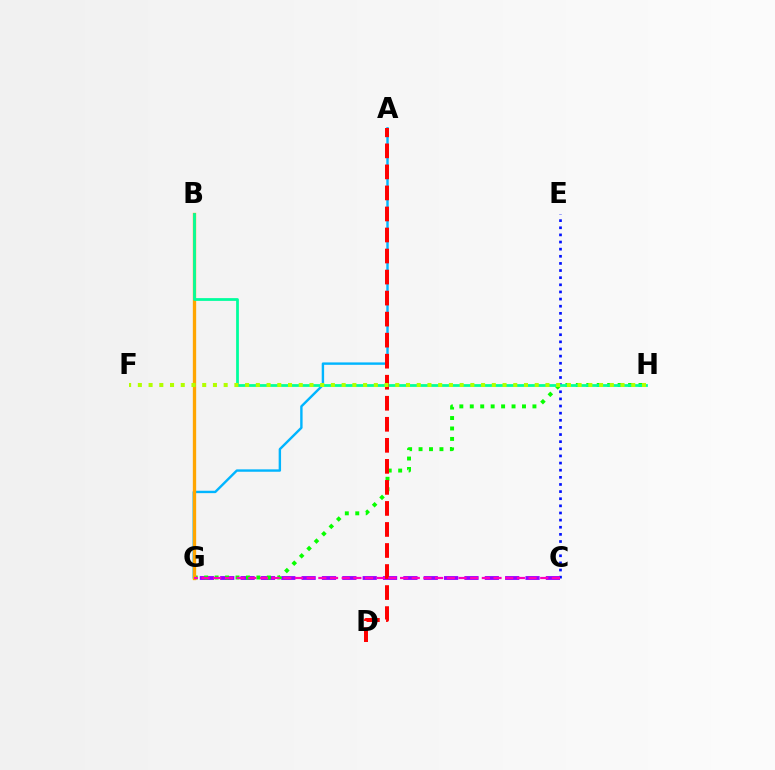{('C', 'E'): [{'color': '#0010ff', 'line_style': 'dotted', 'thickness': 1.94}], ('A', 'G'): [{'color': '#00b5ff', 'line_style': 'solid', 'thickness': 1.73}], ('C', 'G'): [{'color': '#9b00ff', 'line_style': 'dashed', 'thickness': 2.77}, {'color': '#ff00bd', 'line_style': 'dashed', 'thickness': 1.59}], ('G', 'H'): [{'color': '#08ff00', 'line_style': 'dotted', 'thickness': 2.84}], ('B', 'G'): [{'color': '#ffa500', 'line_style': 'solid', 'thickness': 2.4}], ('B', 'H'): [{'color': '#00ff9d', 'line_style': 'solid', 'thickness': 1.99}], ('A', 'D'): [{'color': '#ff0000', 'line_style': 'dashed', 'thickness': 2.86}], ('F', 'H'): [{'color': '#b3ff00', 'line_style': 'dotted', 'thickness': 2.91}]}